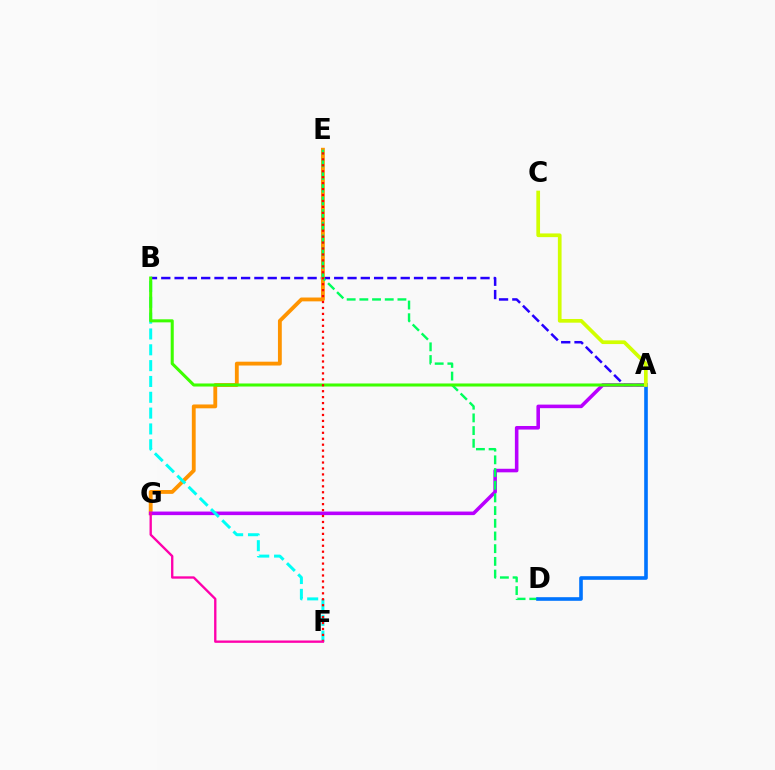{('A', 'B'): [{'color': '#2500ff', 'line_style': 'dashed', 'thickness': 1.81}, {'color': '#3dff00', 'line_style': 'solid', 'thickness': 2.2}], ('E', 'G'): [{'color': '#ff9400', 'line_style': 'solid', 'thickness': 2.76}], ('A', 'G'): [{'color': '#b900ff', 'line_style': 'solid', 'thickness': 2.57}], ('D', 'E'): [{'color': '#00ff5c', 'line_style': 'dashed', 'thickness': 1.72}], ('B', 'F'): [{'color': '#00fff6', 'line_style': 'dashed', 'thickness': 2.15}], ('A', 'D'): [{'color': '#0074ff', 'line_style': 'solid', 'thickness': 2.61}], ('E', 'F'): [{'color': '#ff0000', 'line_style': 'dotted', 'thickness': 1.62}], ('A', 'C'): [{'color': '#d1ff00', 'line_style': 'solid', 'thickness': 2.66}], ('F', 'G'): [{'color': '#ff00ac', 'line_style': 'solid', 'thickness': 1.69}]}